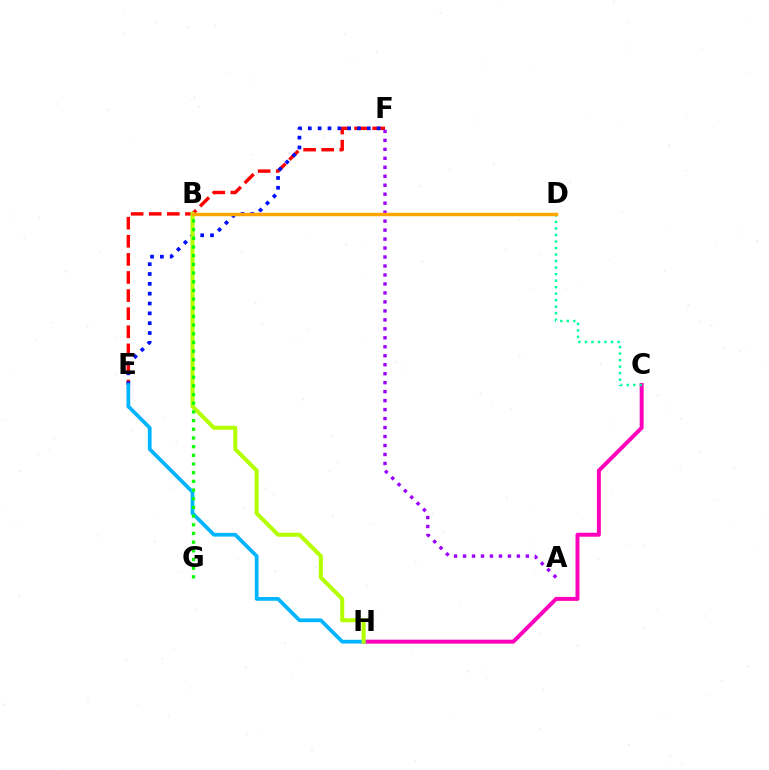{('E', 'F'): [{'color': '#ff0000', 'line_style': 'dashed', 'thickness': 2.46}, {'color': '#0010ff', 'line_style': 'dotted', 'thickness': 2.67}], ('C', 'H'): [{'color': '#ff00bd', 'line_style': 'solid', 'thickness': 2.85}], ('E', 'H'): [{'color': '#00b5ff', 'line_style': 'solid', 'thickness': 2.69}], ('A', 'F'): [{'color': '#9b00ff', 'line_style': 'dotted', 'thickness': 2.44}], ('B', 'H'): [{'color': '#b3ff00', 'line_style': 'solid', 'thickness': 2.9}], ('C', 'D'): [{'color': '#00ff9d', 'line_style': 'dotted', 'thickness': 1.77}], ('B', 'D'): [{'color': '#ffa500', 'line_style': 'solid', 'thickness': 2.47}], ('B', 'G'): [{'color': '#08ff00', 'line_style': 'dotted', 'thickness': 2.36}]}